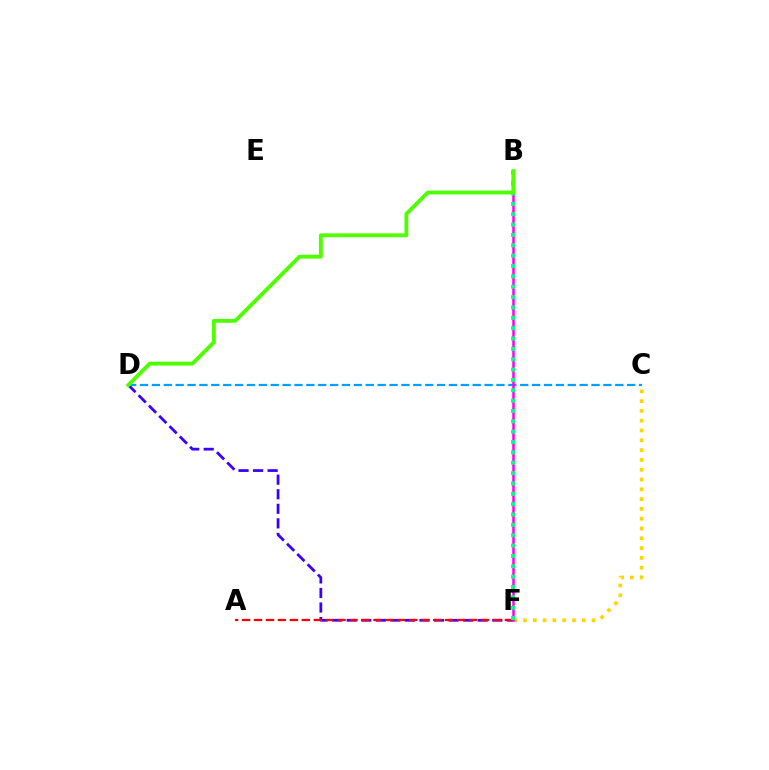{('C', 'F'): [{'color': '#ffd500', 'line_style': 'dotted', 'thickness': 2.66}], ('D', 'F'): [{'color': '#3700ff', 'line_style': 'dashed', 'thickness': 1.98}], ('C', 'D'): [{'color': '#009eff', 'line_style': 'dashed', 'thickness': 1.61}], ('A', 'F'): [{'color': '#ff0000', 'line_style': 'dashed', 'thickness': 1.62}], ('B', 'F'): [{'color': '#ff00ed', 'line_style': 'solid', 'thickness': 1.8}, {'color': '#00ff86', 'line_style': 'dotted', 'thickness': 2.81}], ('B', 'D'): [{'color': '#4fff00', 'line_style': 'solid', 'thickness': 2.78}]}